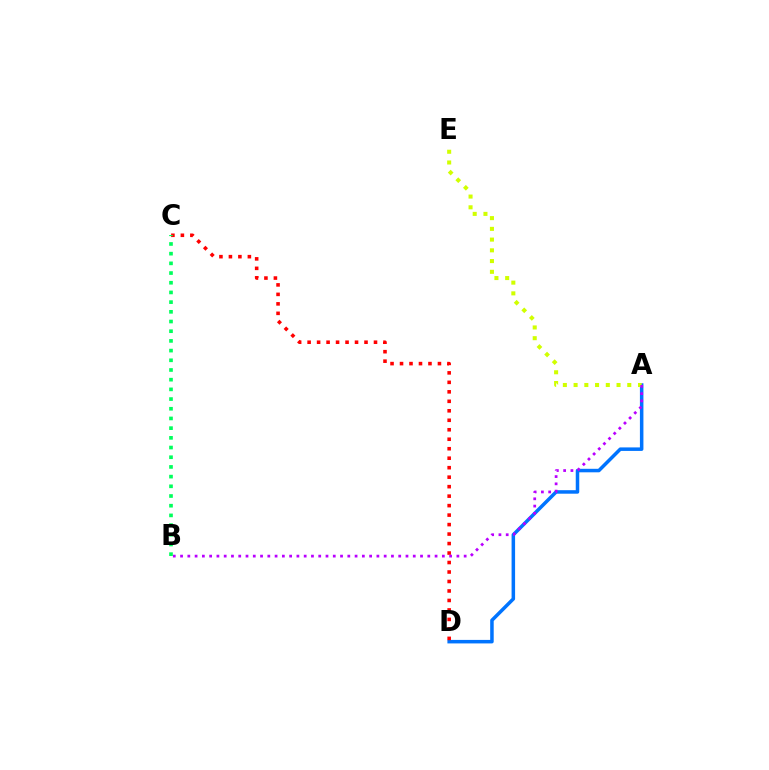{('A', 'D'): [{'color': '#0074ff', 'line_style': 'solid', 'thickness': 2.53}], ('C', 'D'): [{'color': '#ff0000', 'line_style': 'dotted', 'thickness': 2.58}], ('A', 'E'): [{'color': '#d1ff00', 'line_style': 'dotted', 'thickness': 2.92}], ('A', 'B'): [{'color': '#b900ff', 'line_style': 'dotted', 'thickness': 1.98}], ('B', 'C'): [{'color': '#00ff5c', 'line_style': 'dotted', 'thickness': 2.63}]}